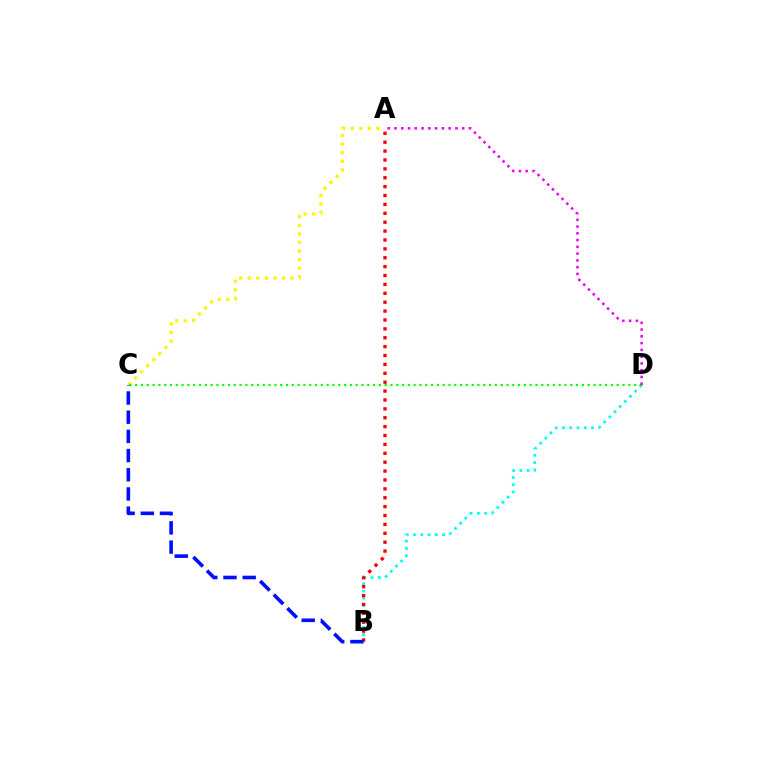{('A', 'C'): [{'color': '#fcf500', 'line_style': 'dotted', 'thickness': 2.33}], ('B', 'D'): [{'color': '#00fff6', 'line_style': 'dotted', 'thickness': 1.98}], ('C', 'D'): [{'color': '#08ff00', 'line_style': 'dotted', 'thickness': 1.58}], ('A', 'B'): [{'color': '#ff0000', 'line_style': 'dotted', 'thickness': 2.42}], ('A', 'D'): [{'color': '#ee00ff', 'line_style': 'dotted', 'thickness': 1.84}], ('B', 'C'): [{'color': '#0010ff', 'line_style': 'dashed', 'thickness': 2.61}]}